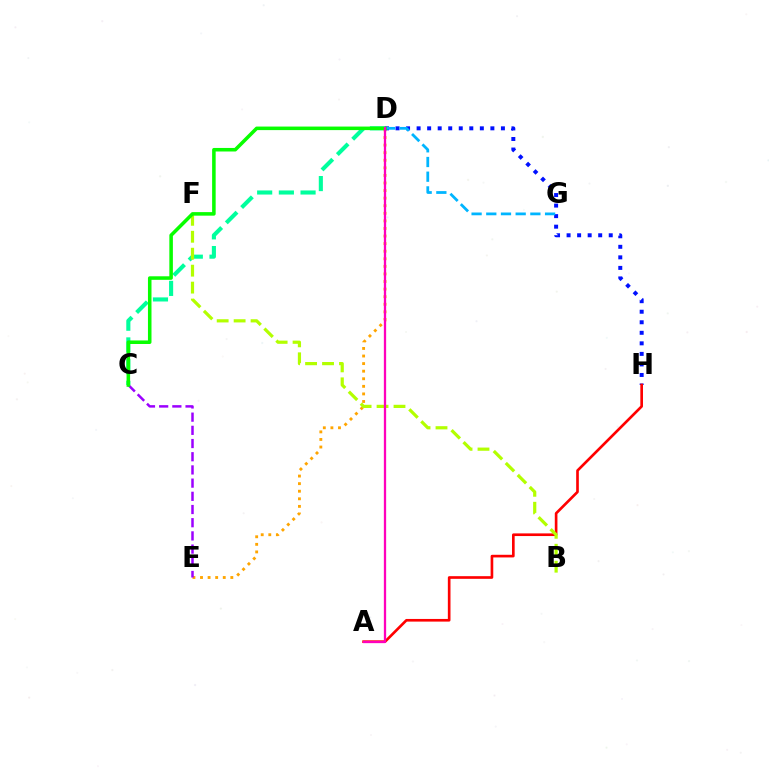{('C', 'D'): [{'color': '#00ff9d', 'line_style': 'dashed', 'thickness': 2.95}, {'color': '#08ff00', 'line_style': 'solid', 'thickness': 2.55}], ('D', 'E'): [{'color': '#ffa500', 'line_style': 'dotted', 'thickness': 2.06}], ('D', 'H'): [{'color': '#0010ff', 'line_style': 'dotted', 'thickness': 2.86}], ('D', 'G'): [{'color': '#00b5ff', 'line_style': 'dashed', 'thickness': 2.0}], ('C', 'E'): [{'color': '#9b00ff', 'line_style': 'dashed', 'thickness': 1.79}], ('A', 'H'): [{'color': '#ff0000', 'line_style': 'solid', 'thickness': 1.91}], ('B', 'F'): [{'color': '#b3ff00', 'line_style': 'dashed', 'thickness': 2.3}], ('A', 'D'): [{'color': '#ff00bd', 'line_style': 'solid', 'thickness': 1.65}]}